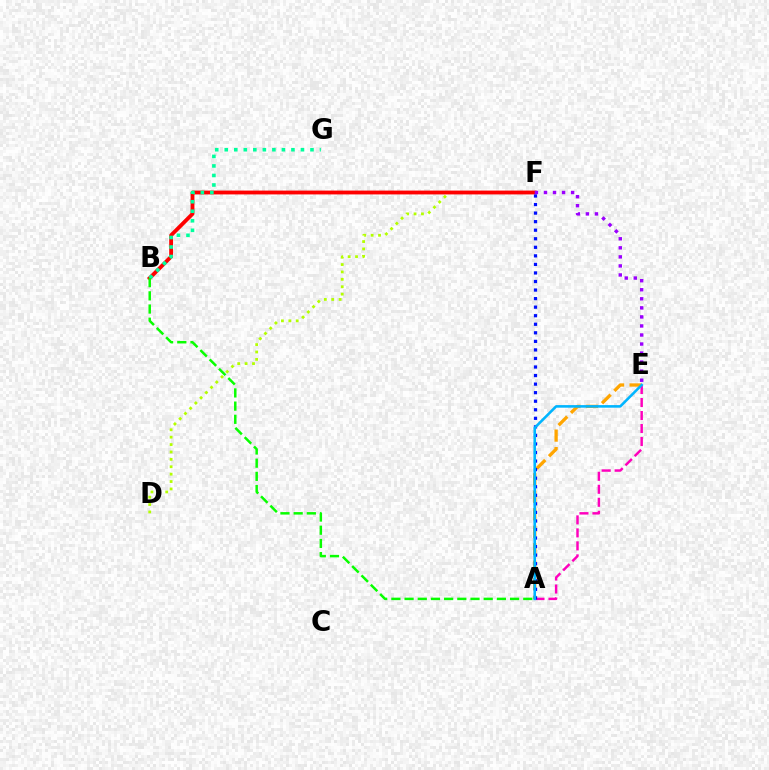{('D', 'F'): [{'color': '#b3ff00', 'line_style': 'dotted', 'thickness': 2.01}], ('A', 'E'): [{'color': '#ffa500', 'line_style': 'dashed', 'thickness': 2.38}, {'color': '#ff00bd', 'line_style': 'dashed', 'thickness': 1.77}, {'color': '#00b5ff', 'line_style': 'solid', 'thickness': 1.86}], ('B', 'F'): [{'color': '#ff0000', 'line_style': 'solid', 'thickness': 2.76}], ('B', 'G'): [{'color': '#00ff9d', 'line_style': 'dotted', 'thickness': 2.59}], ('A', 'F'): [{'color': '#0010ff', 'line_style': 'dotted', 'thickness': 2.32}], ('E', 'F'): [{'color': '#9b00ff', 'line_style': 'dotted', 'thickness': 2.46}], ('A', 'B'): [{'color': '#08ff00', 'line_style': 'dashed', 'thickness': 1.79}]}